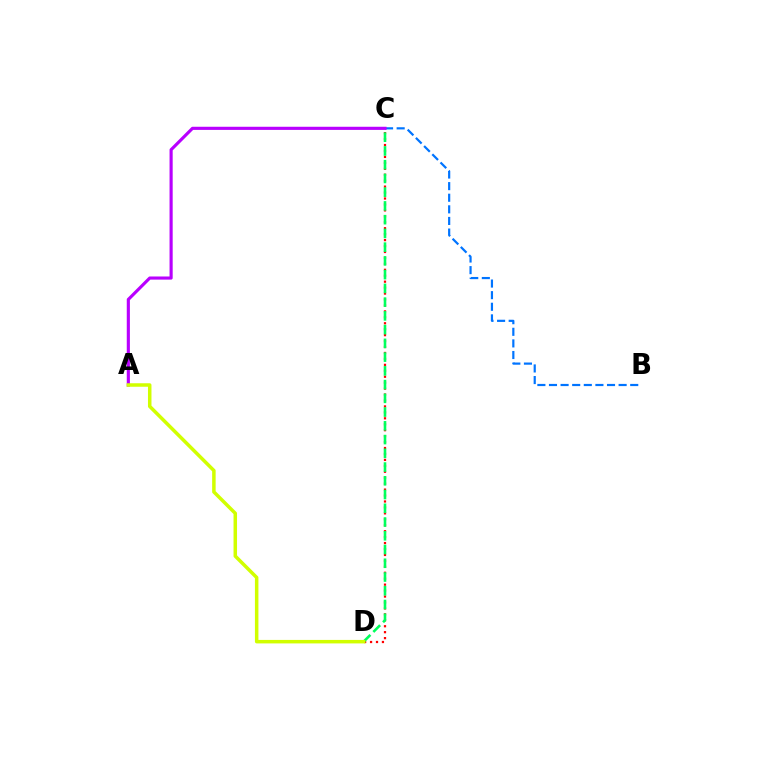{('B', 'C'): [{'color': '#0074ff', 'line_style': 'dashed', 'thickness': 1.58}], ('C', 'D'): [{'color': '#ff0000', 'line_style': 'dotted', 'thickness': 1.61}, {'color': '#00ff5c', 'line_style': 'dashed', 'thickness': 1.87}], ('A', 'C'): [{'color': '#b900ff', 'line_style': 'solid', 'thickness': 2.26}], ('A', 'D'): [{'color': '#d1ff00', 'line_style': 'solid', 'thickness': 2.52}]}